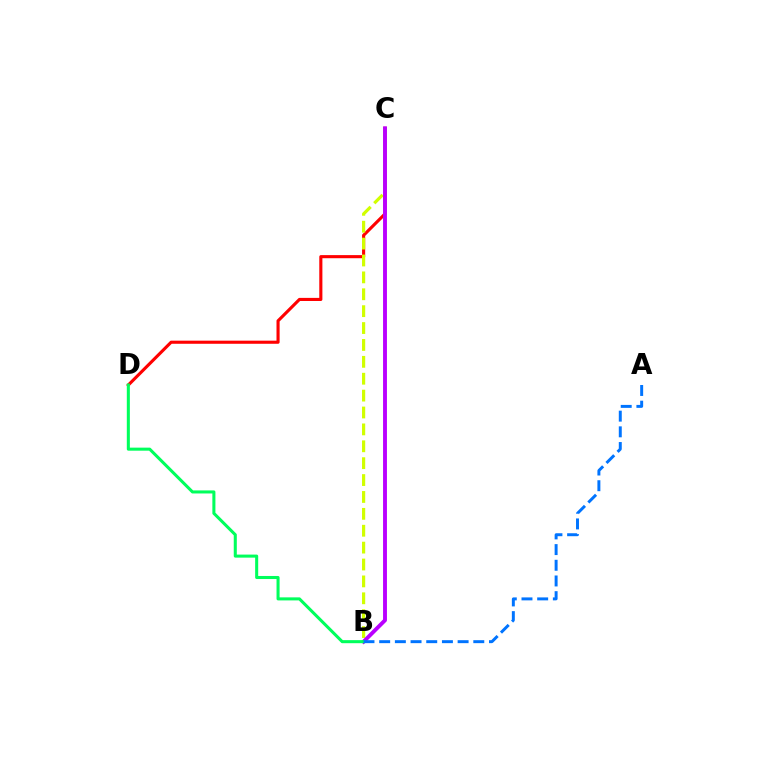{('C', 'D'): [{'color': '#ff0000', 'line_style': 'solid', 'thickness': 2.24}], ('B', 'C'): [{'color': '#d1ff00', 'line_style': 'dashed', 'thickness': 2.29}, {'color': '#b900ff', 'line_style': 'solid', 'thickness': 2.8}], ('B', 'D'): [{'color': '#00ff5c', 'line_style': 'solid', 'thickness': 2.2}], ('A', 'B'): [{'color': '#0074ff', 'line_style': 'dashed', 'thickness': 2.13}]}